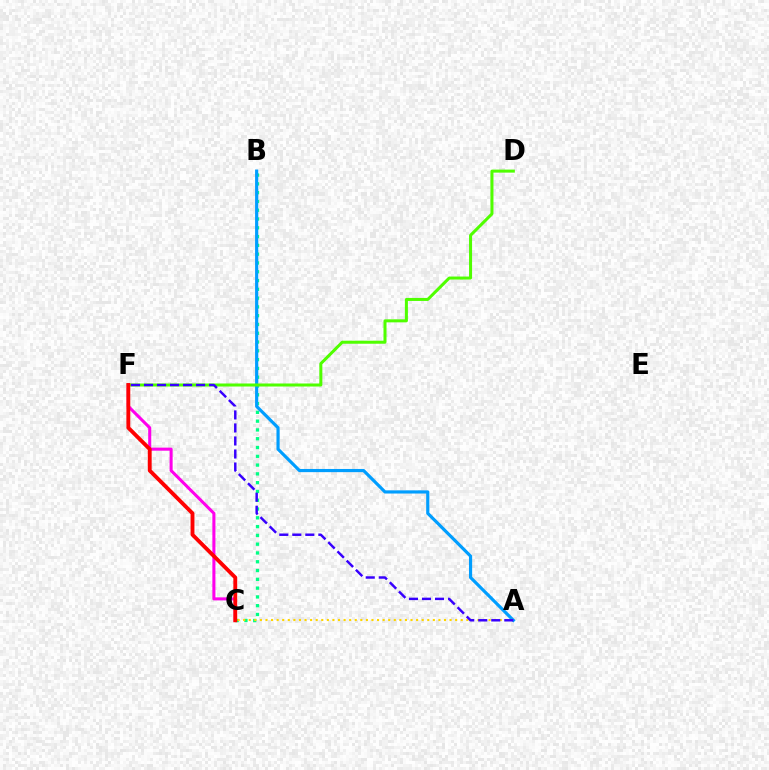{('B', 'C'): [{'color': '#00ff86', 'line_style': 'dotted', 'thickness': 2.39}], ('A', 'B'): [{'color': '#009eff', 'line_style': 'solid', 'thickness': 2.28}], ('D', 'F'): [{'color': '#4fff00', 'line_style': 'solid', 'thickness': 2.18}], ('C', 'F'): [{'color': '#ff00ed', 'line_style': 'solid', 'thickness': 2.2}, {'color': '#ff0000', 'line_style': 'solid', 'thickness': 2.79}], ('A', 'C'): [{'color': '#ffd500', 'line_style': 'dotted', 'thickness': 1.52}], ('A', 'F'): [{'color': '#3700ff', 'line_style': 'dashed', 'thickness': 1.77}]}